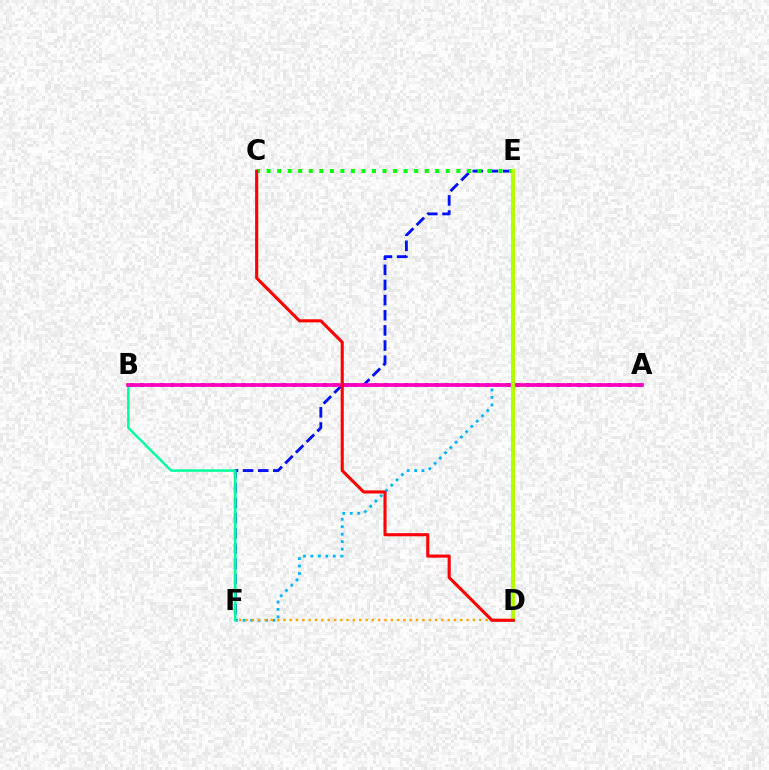{('A', 'F'): [{'color': '#00b5ff', 'line_style': 'dotted', 'thickness': 2.03}], ('E', 'F'): [{'color': '#0010ff', 'line_style': 'dashed', 'thickness': 2.06}], ('B', 'F'): [{'color': '#00ff9d', 'line_style': 'solid', 'thickness': 1.79}], ('D', 'F'): [{'color': '#ffa500', 'line_style': 'dotted', 'thickness': 1.72}], ('A', 'B'): [{'color': '#9b00ff', 'line_style': 'dotted', 'thickness': 2.76}, {'color': '#ff00bd', 'line_style': 'solid', 'thickness': 2.64}], ('C', 'E'): [{'color': '#08ff00', 'line_style': 'dotted', 'thickness': 2.86}], ('D', 'E'): [{'color': '#b3ff00', 'line_style': 'solid', 'thickness': 2.95}], ('C', 'D'): [{'color': '#ff0000', 'line_style': 'solid', 'thickness': 2.23}]}